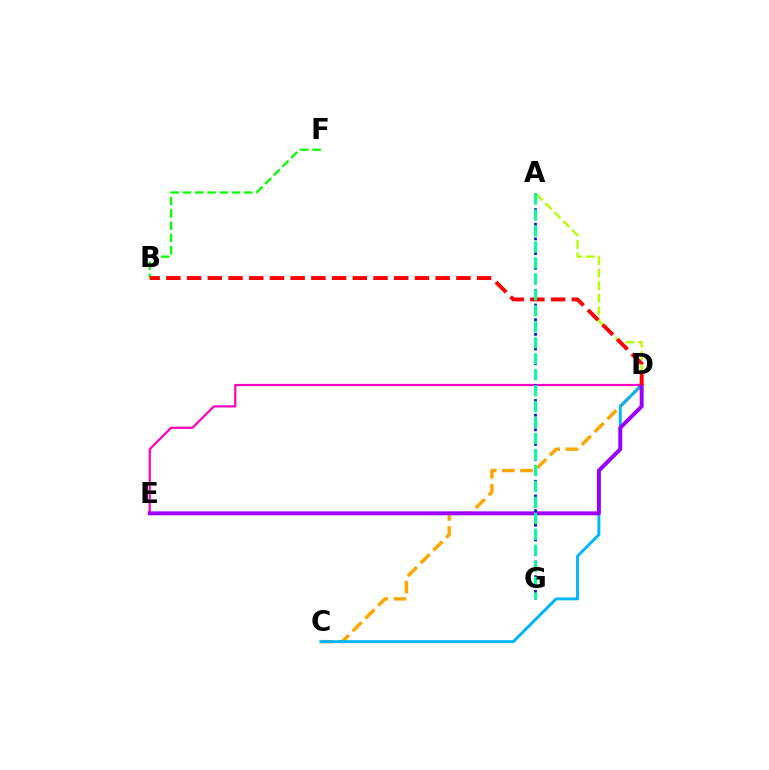{('C', 'D'): [{'color': '#ffa500', 'line_style': 'dashed', 'thickness': 2.46}, {'color': '#00b5ff', 'line_style': 'solid', 'thickness': 2.11}], ('D', 'E'): [{'color': '#ff00bd', 'line_style': 'solid', 'thickness': 1.6}, {'color': '#9b00ff', 'line_style': 'solid', 'thickness': 2.84}], ('A', 'D'): [{'color': '#b3ff00', 'line_style': 'dashed', 'thickness': 1.7}], ('A', 'G'): [{'color': '#0010ff', 'line_style': 'dotted', 'thickness': 1.99}, {'color': '#00ff9d', 'line_style': 'dashed', 'thickness': 2.17}], ('B', 'F'): [{'color': '#08ff00', 'line_style': 'dashed', 'thickness': 1.67}], ('B', 'D'): [{'color': '#ff0000', 'line_style': 'dashed', 'thickness': 2.81}]}